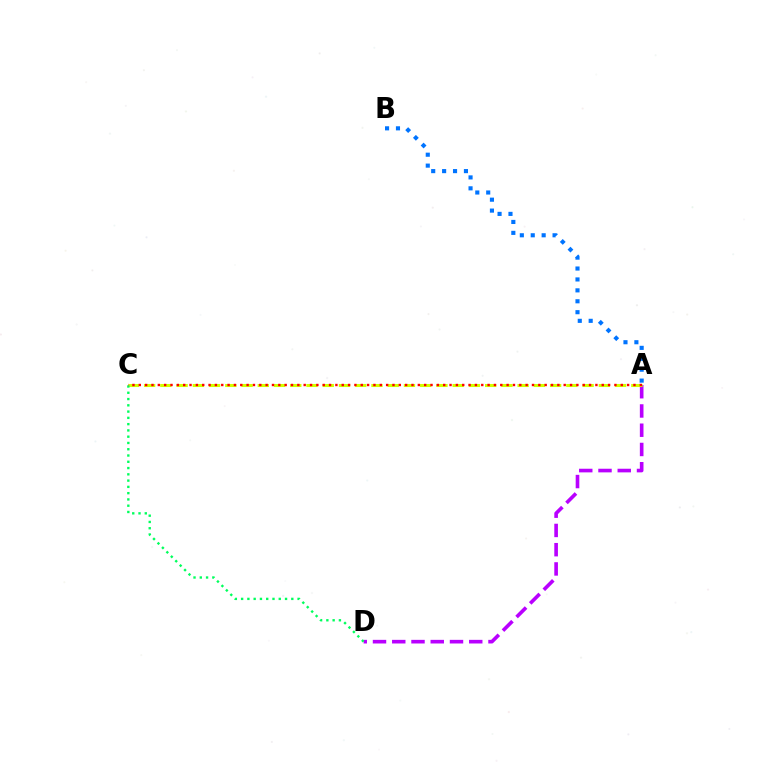{('A', 'D'): [{'color': '#b900ff', 'line_style': 'dashed', 'thickness': 2.62}], ('A', 'C'): [{'color': '#d1ff00', 'line_style': 'dashed', 'thickness': 2.21}, {'color': '#ff0000', 'line_style': 'dotted', 'thickness': 1.72}], ('A', 'B'): [{'color': '#0074ff', 'line_style': 'dotted', 'thickness': 2.97}], ('C', 'D'): [{'color': '#00ff5c', 'line_style': 'dotted', 'thickness': 1.7}]}